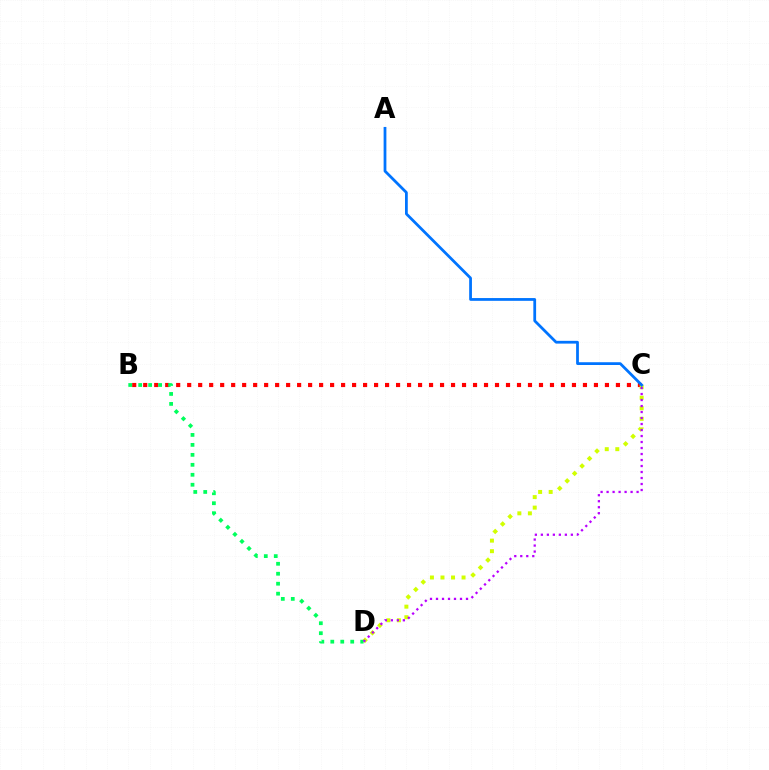{('B', 'C'): [{'color': '#ff0000', 'line_style': 'dotted', 'thickness': 2.99}], ('C', 'D'): [{'color': '#d1ff00', 'line_style': 'dotted', 'thickness': 2.86}, {'color': '#b900ff', 'line_style': 'dotted', 'thickness': 1.63}], ('B', 'D'): [{'color': '#00ff5c', 'line_style': 'dotted', 'thickness': 2.71}], ('A', 'C'): [{'color': '#0074ff', 'line_style': 'solid', 'thickness': 1.99}]}